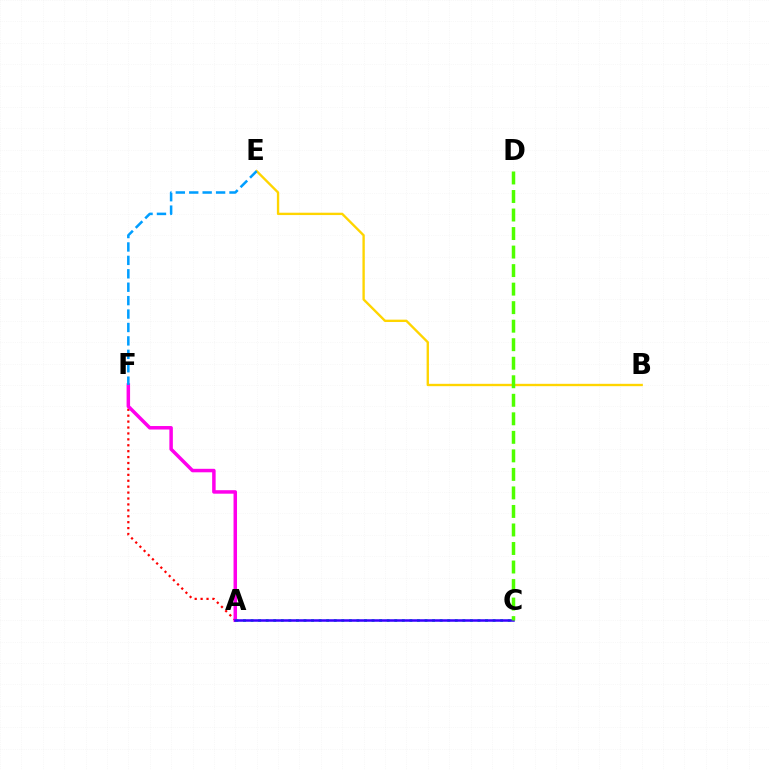{('B', 'E'): [{'color': '#ffd500', 'line_style': 'solid', 'thickness': 1.7}], ('A', 'F'): [{'color': '#ff0000', 'line_style': 'dotted', 'thickness': 1.61}, {'color': '#ff00ed', 'line_style': 'solid', 'thickness': 2.51}], ('A', 'C'): [{'color': '#00ff86', 'line_style': 'dotted', 'thickness': 2.05}, {'color': '#3700ff', 'line_style': 'solid', 'thickness': 1.81}], ('E', 'F'): [{'color': '#009eff', 'line_style': 'dashed', 'thickness': 1.82}], ('C', 'D'): [{'color': '#4fff00', 'line_style': 'dashed', 'thickness': 2.52}]}